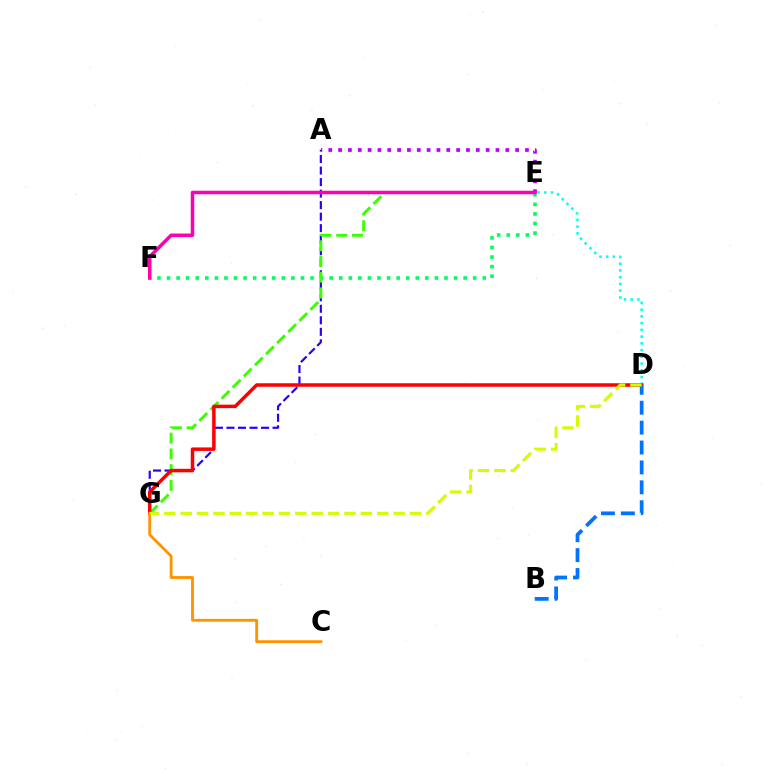{('D', 'E'): [{'color': '#00fff6', 'line_style': 'dotted', 'thickness': 1.83}], ('A', 'G'): [{'color': '#2500ff', 'line_style': 'dashed', 'thickness': 1.56}], ('E', 'F'): [{'color': '#00ff5c', 'line_style': 'dotted', 'thickness': 2.6}, {'color': '#ff00ac', 'line_style': 'solid', 'thickness': 2.53}], ('E', 'G'): [{'color': '#3dff00', 'line_style': 'dashed', 'thickness': 2.13}], ('D', 'G'): [{'color': '#ff0000', 'line_style': 'solid', 'thickness': 2.52}, {'color': '#d1ff00', 'line_style': 'dashed', 'thickness': 2.23}], ('C', 'G'): [{'color': '#ff9400', 'line_style': 'solid', 'thickness': 2.05}], ('B', 'D'): [{'color': '#0074ff', 'line_style': 'dashed', 'thickness': 2.7}], ('A', 'E'): [{'color': '#b900ff', 'line_style': 'dotted', 'thickness': 2.67}]}